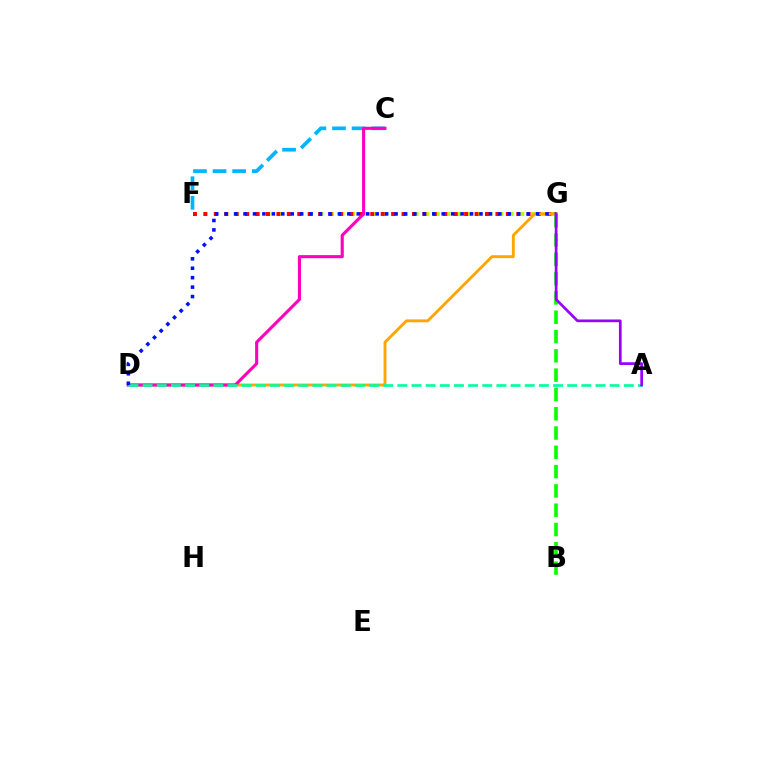{('B', 'G'): [{'color': '#08ff00', 'line_style': 'dashed', 'thickness': 2.62}], ('F', 'G'): [{'color': '#b3ff00', 'line_style': 'dotted', 'thickness': 2.87}, {'color': '#ff0000', 'line_style': 'dotted', 'thickness': 2.83}], ('C', 'F'): [{'color': '#00b5ff', 'line_style': 'dashed', 'thickness': 2.66}], ('D', 'G'): [{'color': '#ffa500', 'line_style': 'solid', 'thickness': 2.07}, {'color': '#0010ff', 'line_style': 'dotted', 'thickness': 2.56}], ('C', 'D'): [{'color': '#ff00bd', 'line_style': 'solid', 'thickness': 2.23}], ('A', 'D'): [{'color': '#00ff9d', 'line_style': 'dashed', 'thickness': 1.92}], ('A', 'G'): [{'color': '#9b00ff', 'line_style': 'solid', 'thickness': 1.96}]}